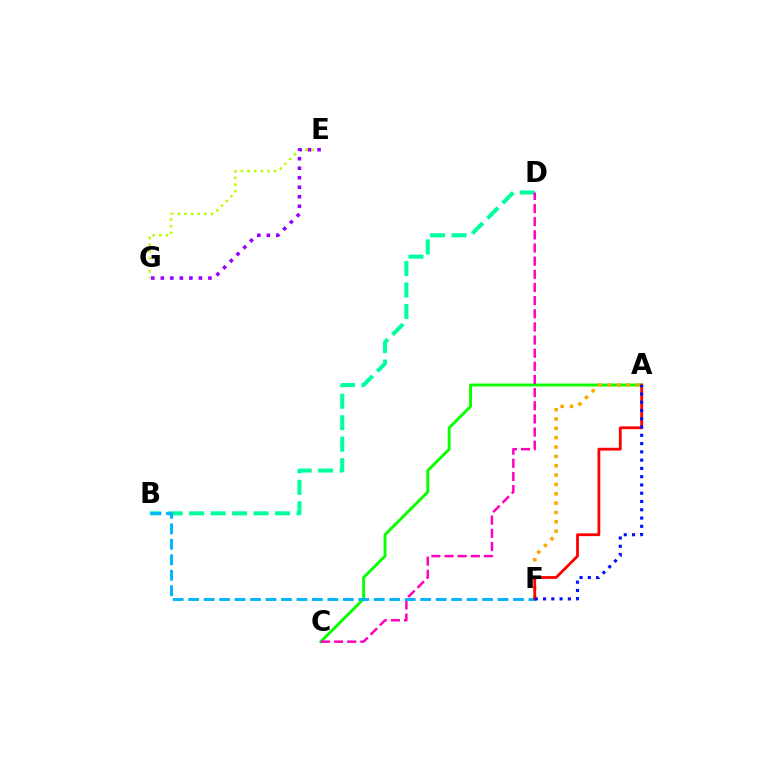{('B', 'D'): [{'color': '#00ff9d', 'line_style': 'dashed', 'thickness': 2.92}], ('A', 'C'): [{'color': '#08ff00', 'line_style': 'solid', 'thickness': 2.08}], ('E', 'G'): [{'color': '#b3ff00', 'line_style': 'dotted', 'thickness': 1.81}, {'color': '#9b00ff', 'line_style': 'dotted', 'thickness': 2.59}], ('A', 'F'): [{'color': '#ffa500', 'line_style': 'dotted', 'thickness': 2.54}, {'color': '#ff0000', 'line_style': 'solid', 'thickness': 2.01}, {'color': '#0010ff', 'line_style': 'dotted', 'thickness': 2.25}], ('C', 'D'): [{'color': '#ff00bd', 'line_style': 'dashed', 'thickness': 1.79}], ('B', 'F'): [{'color': '#00b5ff', 'line_style': 'dashed', 'thickness': 2.1}]}